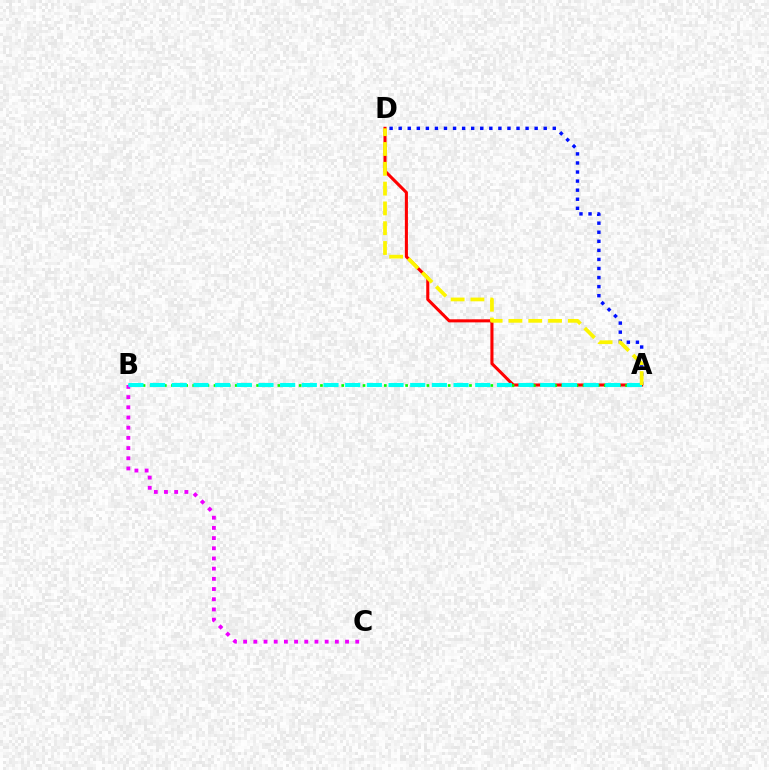{('A', 'D'): [{'color': '#ff0000', 'line_style': 'solid', 'thickness': 2.21}, {'color': '#0010ff', 'line_style': 'dotted', 'thickness': 2.46}, {'color': '#fcf500', 'line_style': 'dashed', 'thickness': 2.69}], ('A', 'B'): [{'color': '#08ff00', 'line_style': 'dotted', 'thickness': 1.93}, {'color': '#00fff6', 'line_style': 'dashed', 'thickness': 2.94}], ('B', 'C'): [{'color': '#ee00ff', 'line_style': 'dotted', 'thickness': 2.77}]}